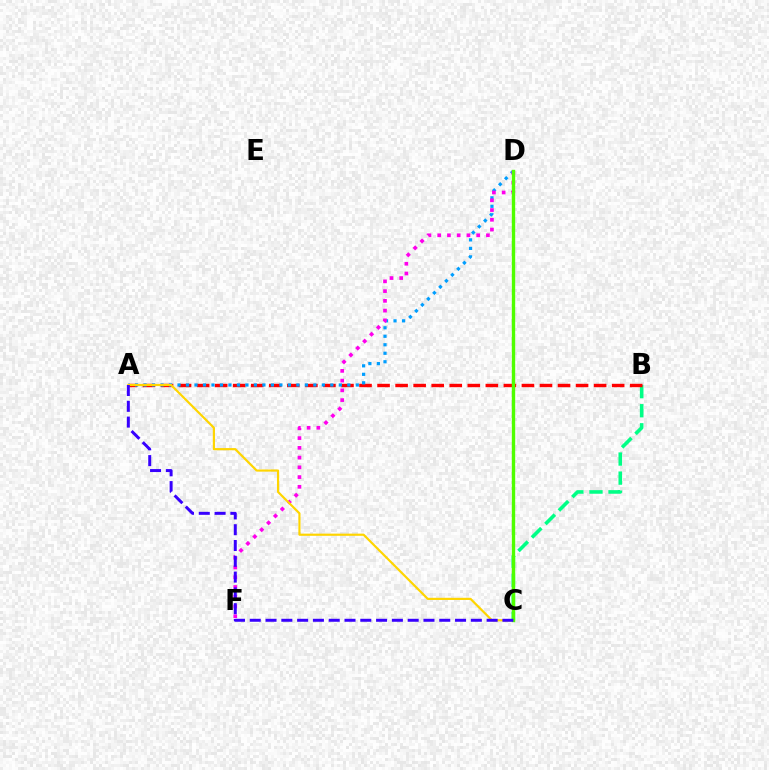{('B', 'C'): [{'color': '#00ff86', 'line_style': 'dashed', 'thickness': 2.59}], ('A', 'B'): [{'color': '#ff0000', 'line_style': 'dashed', 'thickness': 2.45}], ('A', 'D'): [{'color': '#009eff', 'line_style': 'dotted', 'thickness': 2.31}], ('D', 'F'): [{'color': '#ff00ed', 'line_style': 'dotted', 'thickness': 2.65}], ('A', 'C'): [{'color': '#ffd500', 'line_style': 'solid', 'thickness': 1.57}, {'color': '#3700ff', 'line_style': 'dashed', 'thickness': 2.15}], ('C', 'D'): [{'color': '#4fff00', 'line_style': 'solid', 'thickness': 2.43}]}